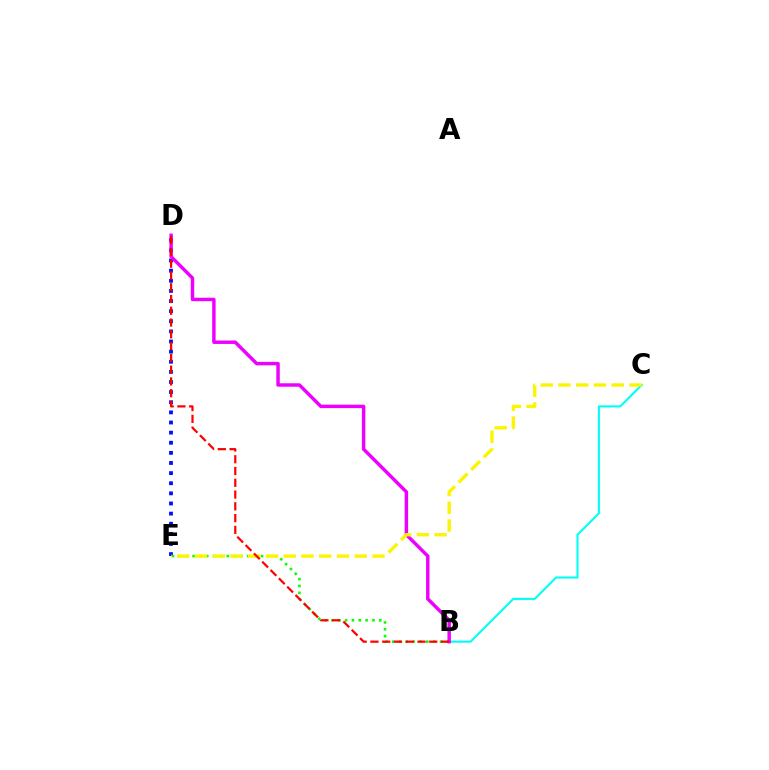{('D', 'E'): [{'color': '#0010ff', 'line_style': 'dotted', 'thickness': 2.75}], ('B', 'E'): [{'color': '#08ff00', 'line_style': 'dotted', 'thickness': 1.86}], ('B', 'C'): [{'color': '#00fff6', 'line_style': 'solid', 'thickness': 1.51}], ('B', 'D'): [{'color': '#ee00ff', 'line_style': 'solid', 'thickness': 2.48}, {'color': '#ff0000', 'line_style': 'dashed', 'thickness': 1.6}], ('C', 'E'): [{'color': '#fcf500', 'line_style': 'dashed', 'thickness': 2.41}]}